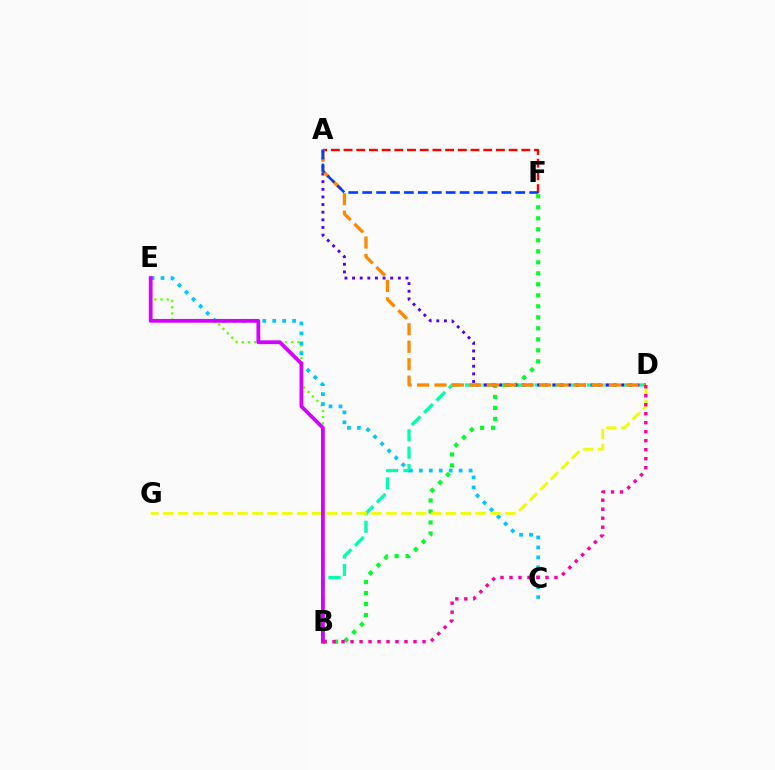{('A', 'F'): [{'color': '#ff0000', 'line_style': 'dashed', 'thickness': 1.72}, {'color': '#003fff', 'line_style': 'dashed', 'thickness': 1.89}], ('B', 'E'): [{'color': '#66ff00', 'line_style': 'dotted', 'thickness': 1.68}, {'color': '#d600ff', 'line_style': 'solid', 'thickness': 2.72}], ('B', 'D'): [{'color': '#00ffaf', 'line_style': 'dashed', 'thickness': 2.37}, {'color': '#ff00a0', 'line_style': 'dotted', 'thickness': 2.44}], ('B', 'F'): [{'color': '#00ff27', 'line_style': 'dotted', 'thickness': 2.99}], ('A', 'D'): [{'color': '#4f00ff', 'line_style': 'dotted', 'thickness': 2.07}, {'color': '#ff8800', 'line_style': 'dashed', 'thickness': 2.37}], ('C', 'E'): [{'color': '#00c7ff', 'line_style': 'dotted', 'thickness': 2.7}], ('D', 'G'): [{'color': '#eeff00', 'line_style': 'dashed', 'thickness': 2.02}]}